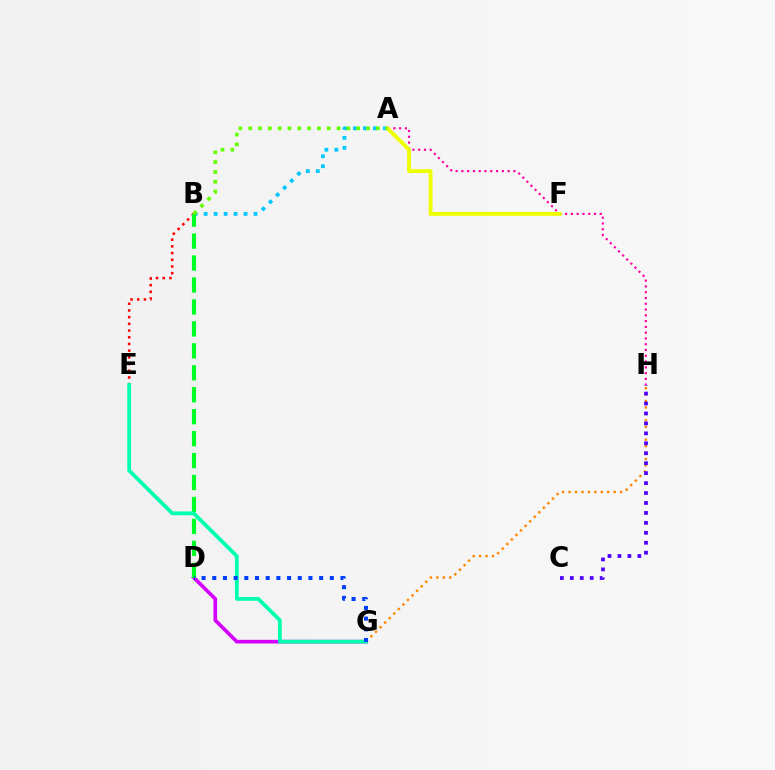{('G', 'H'): [{'color': '#ff8800', 'line_style': 'dotted', 'thickness': 1.75}], ('C', 'H'): [{'color': '#4f00ff', 'line_style': 'dotted', 'thickness': 2.7}], ('D', 'G'): [{'color': '#d600ff', 'line_style': 'solid', 'thickness': 2.63}, {'color': '#003fff', 'line_style': 'dotted', 'thickness': 2.9}], ('B', 'E'): [{'color': '#ff0000', 'line_style': 'dotted', 'thickness': 1.82}], ('A', 'H'): [{'color': '#ff00a0', 'line_style': 'dotted', 'thickness': 1.57}], ('A', 'B'): [{'color': '#00c7ff', 'line_style': 'dotted', 'thickness': 2.71}, {'color': '#66ff00', 'line_style': 'dotted', 'thickness': 2.67}], ('A', 'F'): [{'color': '#eeff00', 'line_style': 'solid', 'thickness': 2.77}], ('B', 'D'): [{'color': '#00ff27', 'line_style': 'dashed', 'thickness': 2.98}], ('E', 'G'): [{'color': '#00ffaf', 'line_style': 'solid', 'thickness': 2.72}]}